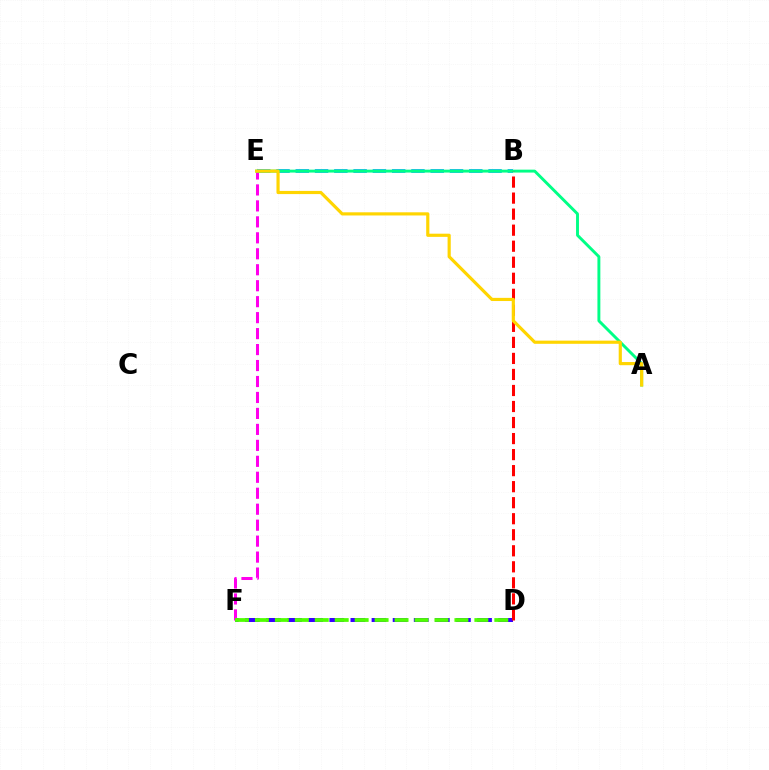{('D', 'F'): [{'color': '#3700ff', 'line_style': 'dashed', 'thickness': 2.87}, {'color': '#4fff00', 'line_style': 'dashed', 'thickness': 2.71}], ('E', 'F'): [{'color': '#ff00ed', 'line_style': 'dashed', 'thickness': 2.17}], ('B', 'E'): [{'color': '#009eff', 'line_style': 'dashed', 'thickness': 2.62}], ('A', 'E'): [{'color': '#00ff86', 'line_style': 'solid', 'thickness': 2.1}, {'color': '#ffd500', 'line_style': 'solid', 'thickness': 2.28}], ('B', 'D'): [{'color': '#ff0000', 'line_style': 'dashed', 'thickness': 2.18}]}